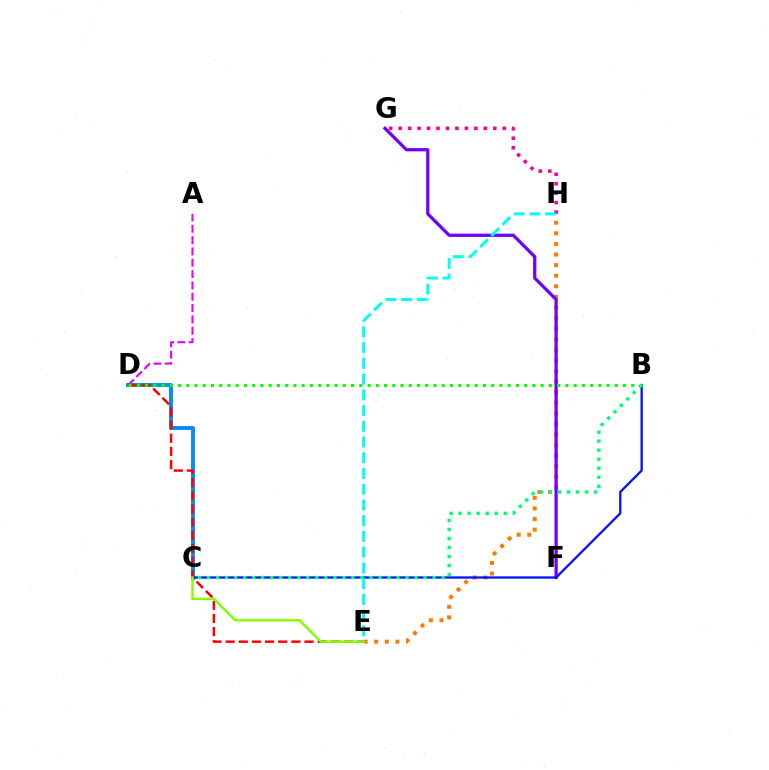{('E', 'H'): [{'color': '#ff7c00', 'line_style': 'dotted', 'thickness': 2.88}, {'color': '#00fff6', 'line_style': 'dashed', 'thickness': 2.14}], ('F', 'G'): [{'color': '#7200ff', 'line_style': 'solid', 'thickness': 2.35}], ('C', 'D'): [{'color': '#fcf500', 'line_style': 'solid', 'thickness': 2.56}, {'color': '#008cff', 'line_style': 'solid', 'thickness': 2.78}], ('G', 'H'): [{'color': '#ff0094', 'line_style': 'dotted', 'thickness': 2.57}], ('A', 'D'): [{'color': '#ee00ff', 'line_style': 'dashed', 'thickness': 1.54}], ('B', 'C'): [{'color': '#0010ff', 'line_style': 'solid', 'thickness': 1.65}, {'color': '#00ff74', 'line_style': 'dotted', 'thickness': 2.45}], ('D', 'E'): [{'color': '#ff0000', 'line_style': 'dashed', 'thickness': 1.79}], ('B', 'D'): [{'color': '#08ff00', 'line_style': 'dotted', 'thickness': 2.24}], ('C', 'E'): [{'color': '#84ff00', 'line_style': 'solid', 'thickness': 1.76}]}